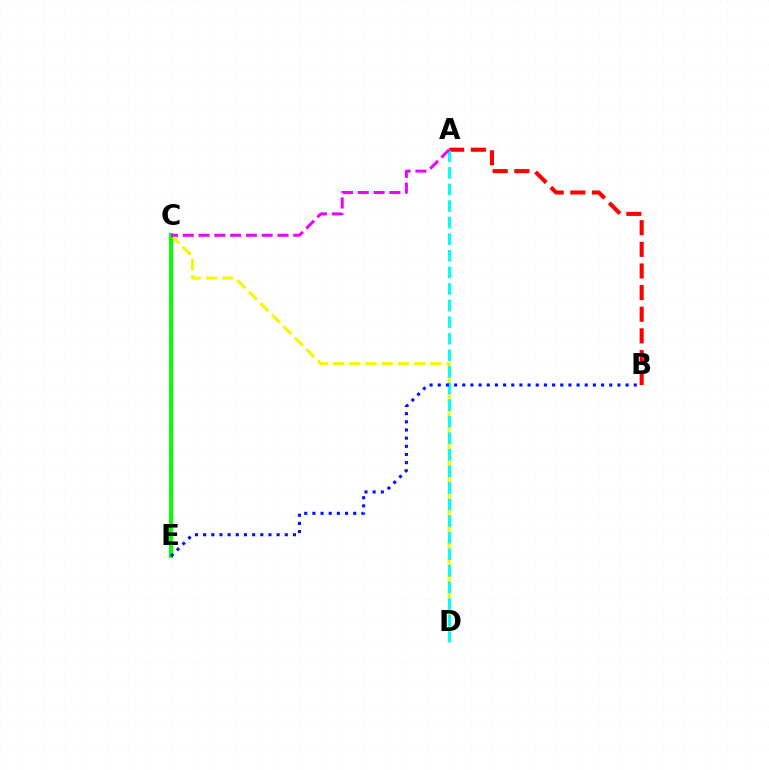{('A', 'B'): [{'color': '#ff0000', 'line_style': 'dashed', 'thickness': 2.94}], ('C', 'D'): [{'color': '#fcf500', 'line_style': 'dashed', 'thickness': 2.21}], ('A', 'D'): [{'color': '#00fff6', 'line_style': 'dashed', 'thickness': 2.25}], ('C', 'E'): [{'color': '#08ff00', 'line_style': 'solid', 'thickness': 2.91}], ('A', 'C'): [{'color': '#ee00ff', 'line_style': 'dashed', 'thickness': 2.15}], ('B', 'E'): [{'color': '#0010ff', 'line_style': 'dotted', 'thickness': 2.22}]}